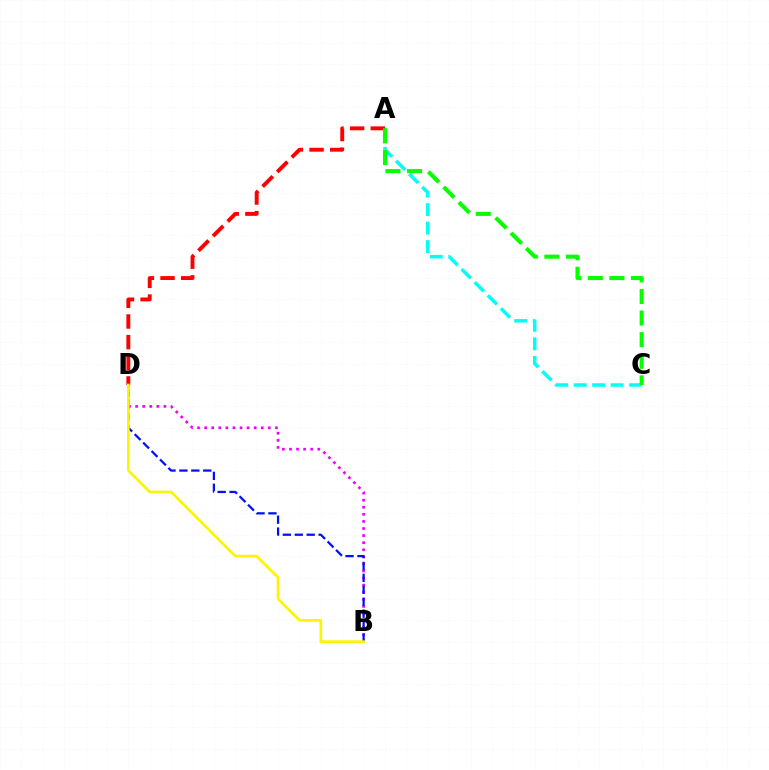{('B', 'D'): [{'color': '#ee00ff', 'line_style': 'dotted', 'thickness': 1.92}, {'color': '#0010ff', 'line_style': 'dashed', 'thickness': 1.62}, {'color': '#fcf500', 'line_style': 'solid', 'thickness': 1.93}], ('A', 'C'): [{'color': '#00fff6', 'line_style': 'dashed', 'thickness': 2.51}, {'color': '#08ff00', 'line_style': 'dashed', 'thickness': 2.93}], ('A', 'D'): [{'color': '#ff0000', 'line_style': 'dashed', 'thickness': 2.81}]}